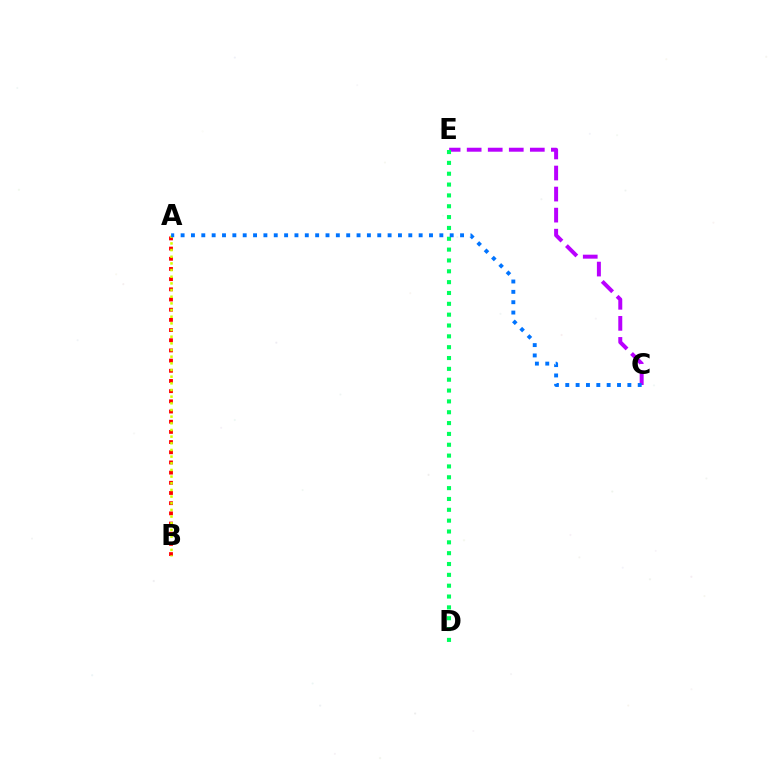{('A', 'B'): [{'color': '#ff0000', 'line_style': 'dotted', 'thickness': 2.77}, {'color': '#d1ff00', 'line_style': 'dotted', 'thickness': 1.81}], ('C', 'E'): [{'color': '#b900ff', 'line_style': 'dashed', 'thickness': 2.86}], ('D', 'E'): [{'color': '#00ff5c', 'line_style': 'dotted', 'thickness': 2.95}], ('A', 'C'): [{'color': '#0074ff', 'line_style': 'dotted', 'thickness': 2.81}]}